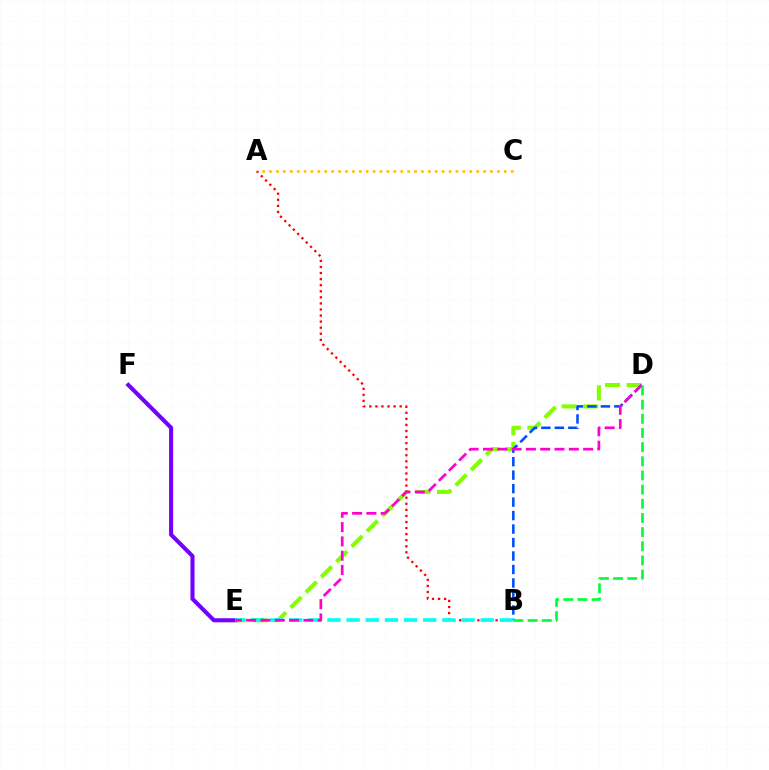{('D', 'E'): [{'color': '#84ff00', 'line_style': 'dashed', 'thickness': 2.93}, {'color': '#ff00cf', 'line_style': 'dashed', 'thickness': 1.94}], ('B', 'D'): [{'color': '#004bff', 'line_style': 'dashed', 'thickness': 1.83}, {'color': '#00ff39', 'line_style': 'dashed', 'thickness': 1.92}], ('E', 'F'): [{'color': '#7200ff', 'line_style': 'solid', 'thickness': 2.92}], ('A', 'B'): [{'color': '#ff0000', 'line_style': 'dotted', 'thickness': 1.65}], ('B', 'E'): [{'color': '#00fff6', 'line_style': 'dashed', 'thickness': 2.6}], ('A', 'C'): [{'color': '#ffbd00', 'line_style': 'dotted', 'thickness': 1.88}]}